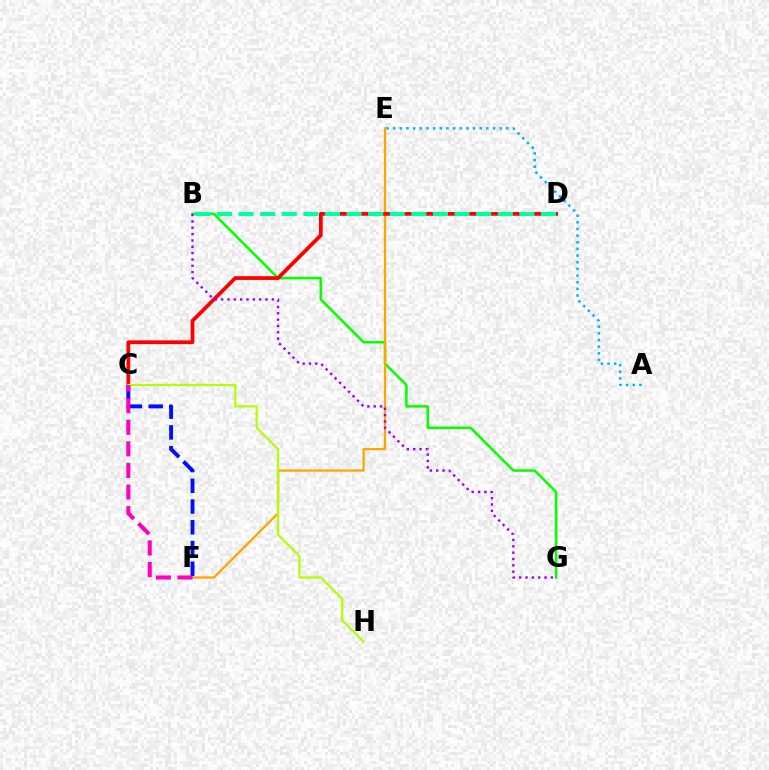{('B', 'G'): [{'color': '#08ff00', 'line_style': 'solid', 'thickness': 1.83}, {'color': '#9b00ff', 'line_style': 'dotted', 'thickness': 1.72}], ('E', 'F'): [{'color': '#ffa500', 'line_style': 'solid', 'thickness': 1.64}], ('C', 'D'): [{'color': '#ff0000', 'line_style': 'solid', 'thickness': 2.71}], ('B', 'D'): [{'color': '#00ff9d', 'line_style': 'dashed', 'thickness': 2.93}], ('A', 'E'): [{'color': '#00b5ff', 'line_style': 'dotted', 'thickness': 1.81}], ('C', 'F'): [{'color': '#0010ff', 'line_style': 'dashed', 'thickness': 2.82}, {'color': '#ff00bd', 'line_style': 'dashed', 'thickness': 2.93}], ('C', 'H'): [{'color': '#b3ff00', 'line_style': 'solid', 'thickness': 1.57}]}